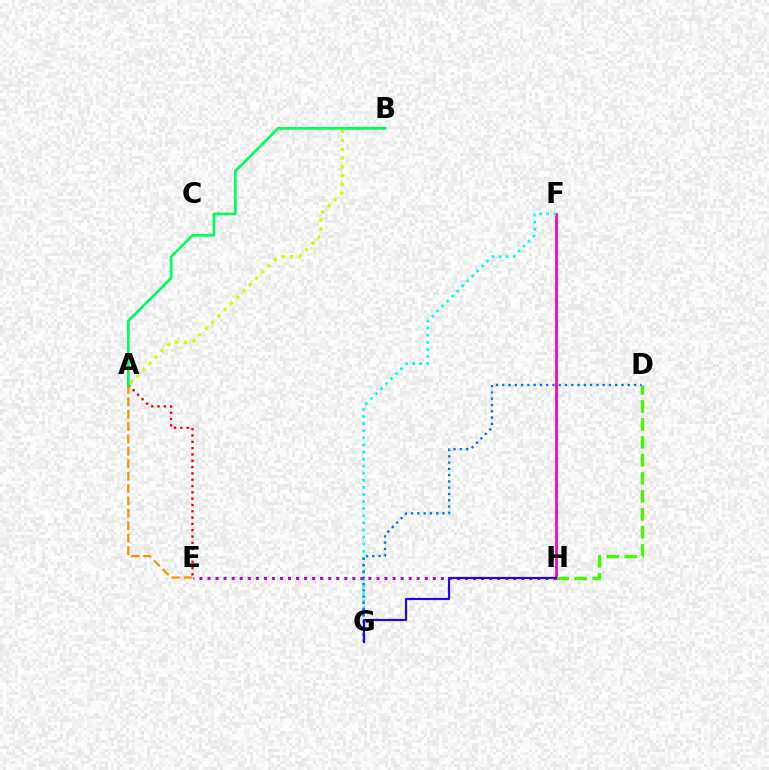{('A', 'E'): [{'color': '#ff0000', 'line_style': 'dotted', 'thickness': 1.71}, {'color': '#ff9400', 'line_style': 'dashed', 'thickness': 1.68}], ('F', 'H'): [{'color': '#ff00ac', 'line_style': 'solid', 'thickness': 1.98}], ('A', 'B'): [{'color': '#d1ff00', 'line_style': 'dotted', 'thickness': 2.41}, {'color': '#00ff5c', 'line_style': 'solid', 'thickness': 1.95}], ('F', 'G'): [{'color': '#00fff6', 'line_style': 'dotted', 'thickness': 1.92}], ('D', 'H'): [{'color': '#3dff00', 'line_style': 'dashed', 'thickness': 2.44}], ('E', 'H'): [{'color': '#b900ff', 'line_style': 'dotted', 'thickness': 2.19}], ('D', 'G'): [{'color': '#0074ff', 'line_style': 'dotted', 'thickness': 1.7}], ('G', 'H'): [{'color': '#2500ff', 'line_style': 'solid', 'thickness': 1.59}]}